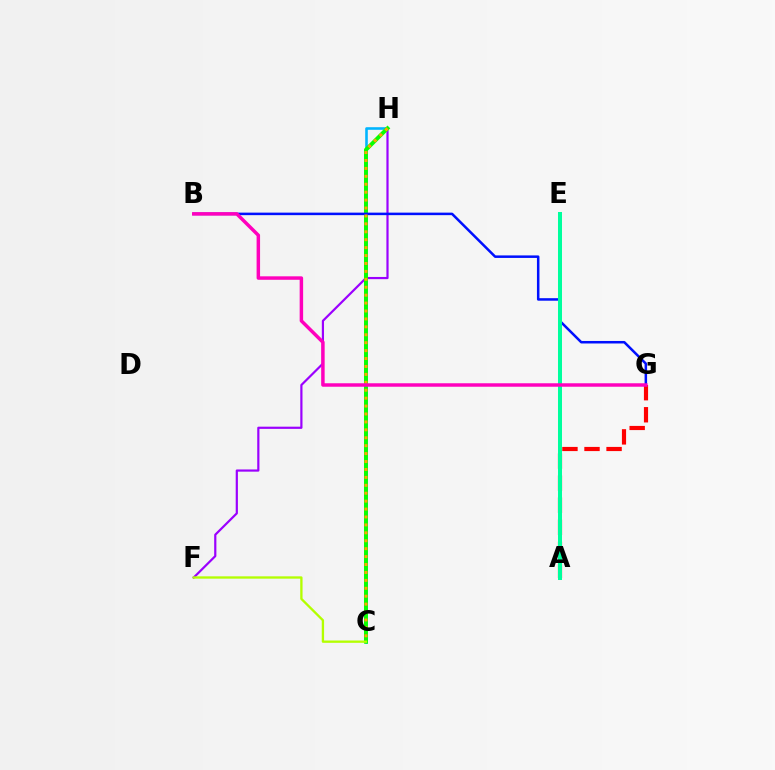{('A', 'G'): [{'color': '#ff0000', 'line_style': 'dashed', 'thickness': 3.0}], ('C', 'H'): [{'color': '#00b5ff', 'line_style': 'solid', 'thickness': 1.87}, {'color': '#08ff00', 'line_style': 'solid', 'thickness': 2.84}, {'color': '#ffa500', 'line_style': 'dotted', 'thickness': 2.15}], ('F', 'H'): [{'color': '#9b00ff', 'line_style': 'solid', 'thickness': 1.58}], ('B', 'G'): [{'color': '#0010ff', 'line_style': 'solid', 'thickness': 1.81}, {'color': '#ff00bd', 'line_style': 'solid', 'thickness': 2.5}], ('A', 'E'): [{'color': '#00ff9d', 'line_style': 'solid', 'thickness': 2.89}], ('C', 'F'): [{'color': '#b3ff00', 'line_style': 'solid', 'thickness': 1.67}]}